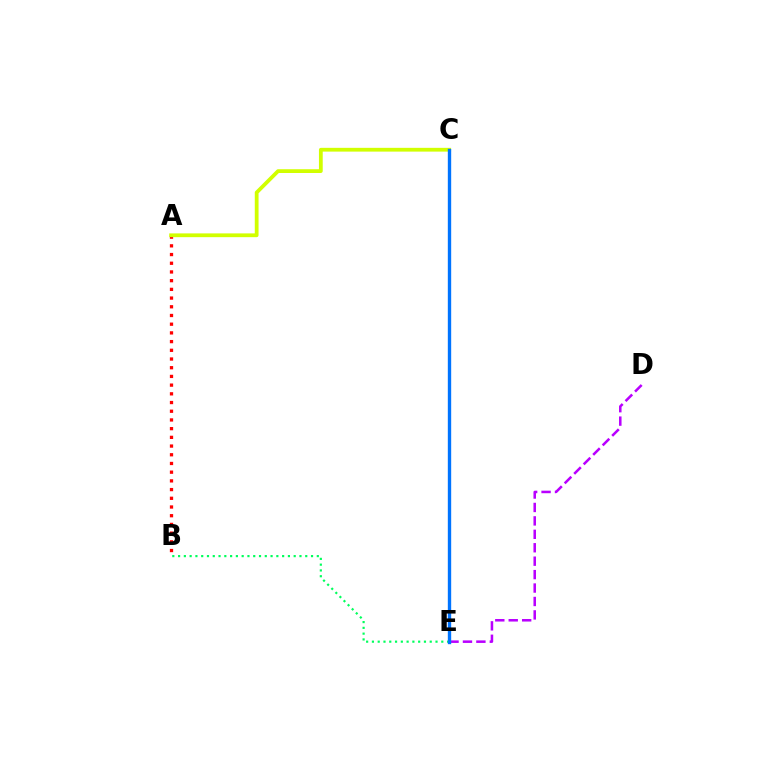{('A', 'B'): [{'color': '#ff0000', 'line_style': 'dotted', 'thickness': 2.37}], ('B', 'E'): [{'color': '#00ff5c', 'line_style': 'dotted', 'thickness': 1.57}], ('D', 'E'): [{'color': '#b900ff', 'line_style': 'dashed', 'thickness': 1.82}], ('A', 'C'): [{'color': '#d1ff00', 'line_style': 'solid', 'thickness': 2.72}], ('C', 'E'): [{'color': '#0074ff', 'line_style': 'solid', 'thickness': 2.42}]}